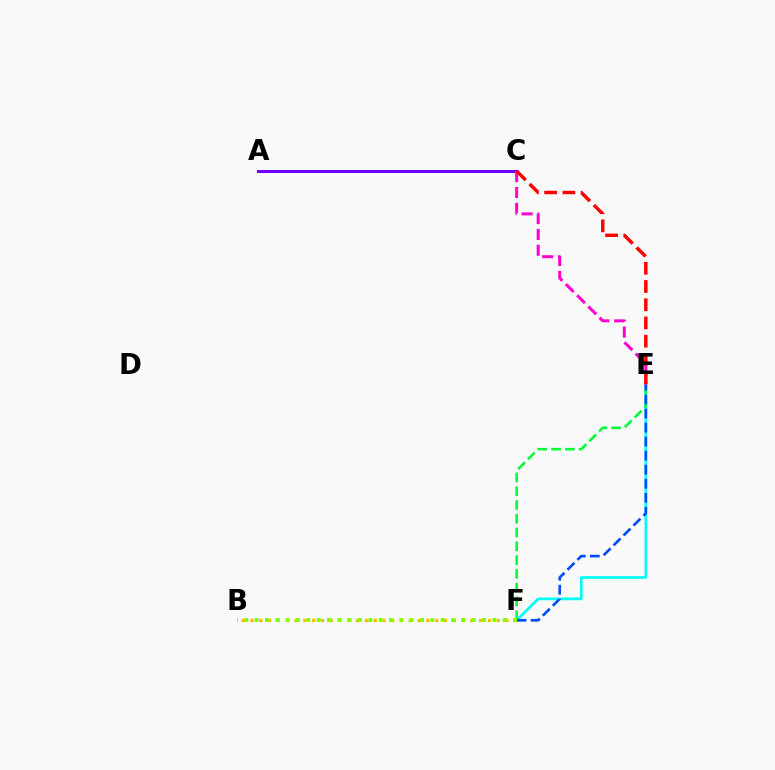{('A', 'C'): [{'color': '#7200ff', 'line_style': 'solid', 'thickness': 2.16}], ('E', 'F'): [{'color': '#00fff6', 'line_style': 'solid', 'thickness': 1.96}, {'color': '#00ff39', 'line_style': 'dashed', 'thickness': 1.87}, {'color': '#004bff', 'line_style': 'dashed', 'thickness': 1.91}], ('C', 'E'): [{'color': '#ff00cf', 'line_style': 'dashed', 'thickness': 2.15}, {'color': '#ff0000', 'line_style': 'dashed', 'thickness': 2.48}], ('B', 'F'): [{'color': '#ffbd00', 'line_style': 'dotted', 'thickness': 2.39}, {'color': '#84ff00', 'line_style': 'dotted', 'thickness': 2.81}]}